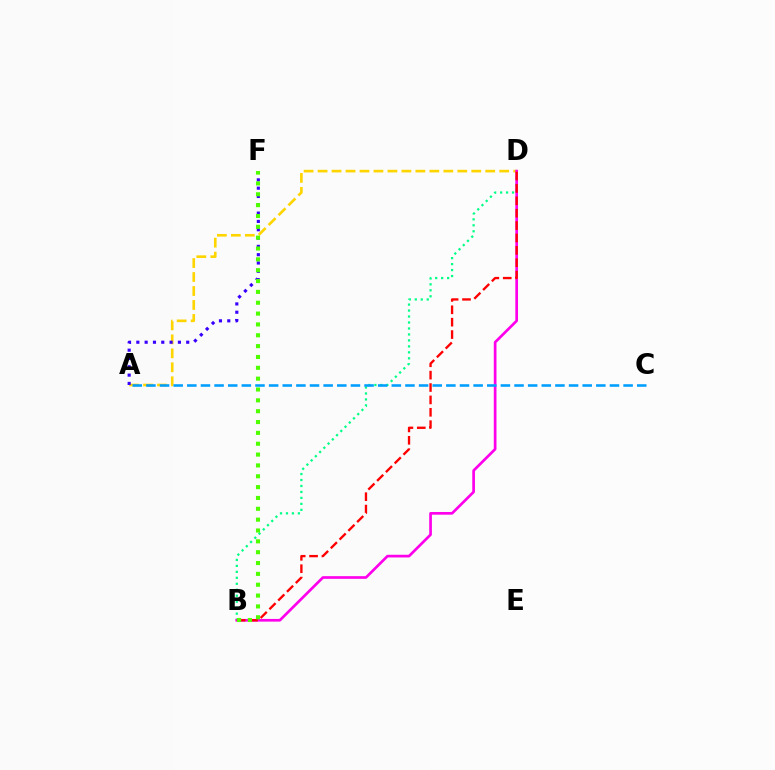{('B', 'D'): [{'color': '#00ff86', 'line_style': 'dotted', 'thickness': 1.62}, {'color': '#ff00ed', 'line_style': 'solid', 'thickness': 1.94}, {'color': '#ff0000', 'line_style': 'dashed', 'thickness': 1.68}], ('A', 'D'): [{'color': '#ffd500', 'line_style': 'dashed', 'thickness': 1.9}], ('A', 'C'): [{'color': '#009eff', 'line_style': 'dashed', 'thickness': 1.85}], ('A', 'F'): [{'color': '#3700ff', 'line_style': 'dotted', 'thickness': 2.26}], ('B', 'F'): [{'color': '#4fff00', 'line_style': 'dotted', 'thickness': 2.95}]}